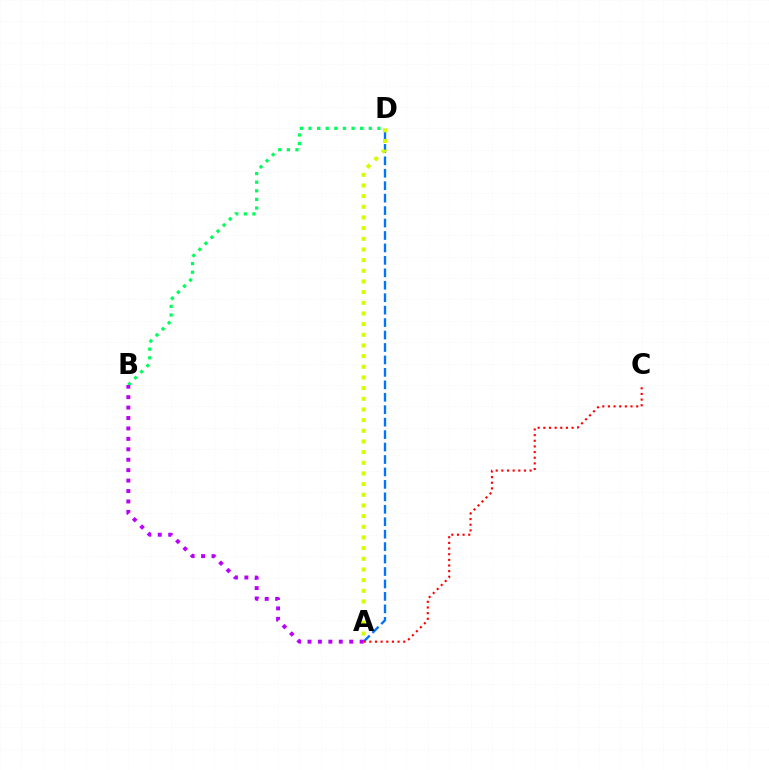{('B', 'D'): [{'color': '#00ff5c', 'line_style': 'dotted', 'thickness': 2.34}], ('A', 'D'): [{'color': '#0074ff', 'line_style': 'dashed', 'thickness': 1.69}, {'color': '#d1ff00', 'line_style': 'dotted', 'thickness': 2.9}], ('A', 'C'): [{'color': '#ff0000', 'line_style': 'dotted', 'thickness': 1.54}], ('A', 'B'): [{'color': '#b900ff', 'line_style': 'dotted', 'thickness': 2.83}]}